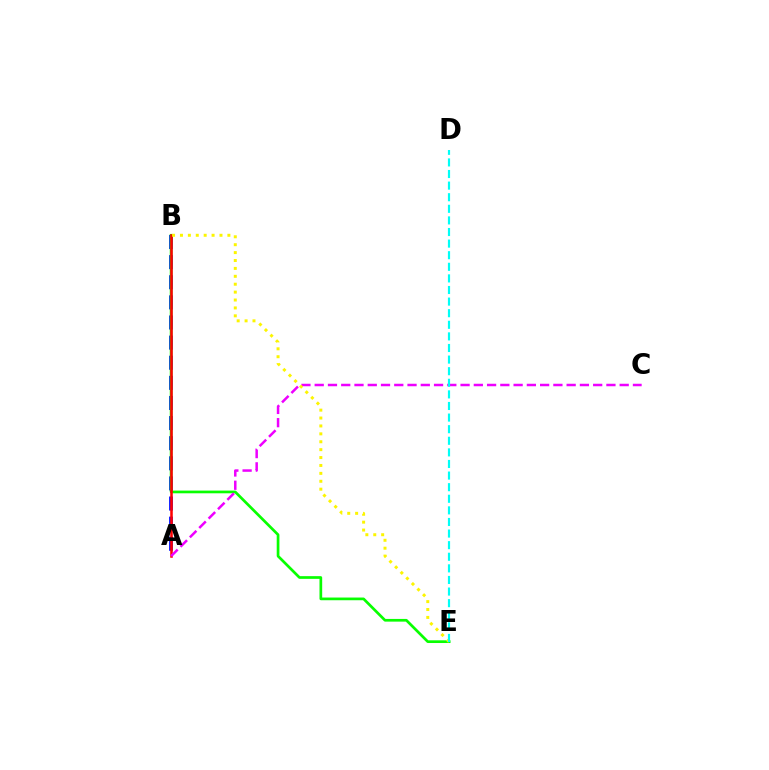{('A', 'B'): [{'color': '#0010ff', 'line_style': 'dashed', 'thickness': 2.73}, {'color': '#ff0000', 'line_style': 'solid', 'thickness': 1.83}], ('B', 'E'): [{'color': '#08ff00', 'line_style': 'solid', 'thickness': 1.94}, {'color': '#fcf500', 'line_style': 'dotted', 'thickness': 2.15}], ('A', 'C'): [{'color': '#ee00ff', 'line_style': 'dashed', 'thickness': 1.8}], ('D', 'E'): [{'color': '#00fff6', 'line_style': 'dashed', 'thickness': 1.58}]}